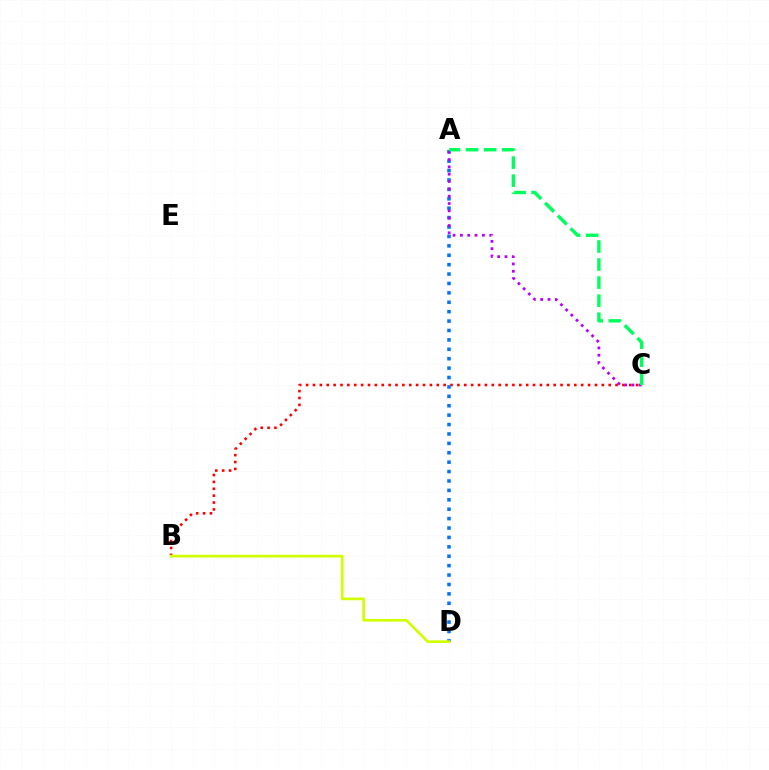{('B', 'C'): [{'color': '#ff0000', 'line_style': 'dotted', 'thickness': 1.87}], ('A', 'D'): [{'color': '#0074ff', 'line_style': 'dotted', 'thickness': 2.56}], ('A', 'C'): [{'color': '#b900ff', 'line_style': 'dotted', 'thickness': 1.99}, {'color': '#00ff5c', 'line_style': 'dashed', 'thickness': 2.45}], ('B', 'D'): [{'color': '#d1ff00', 'line_style': 'solid', 'thickness': 1.94}]}